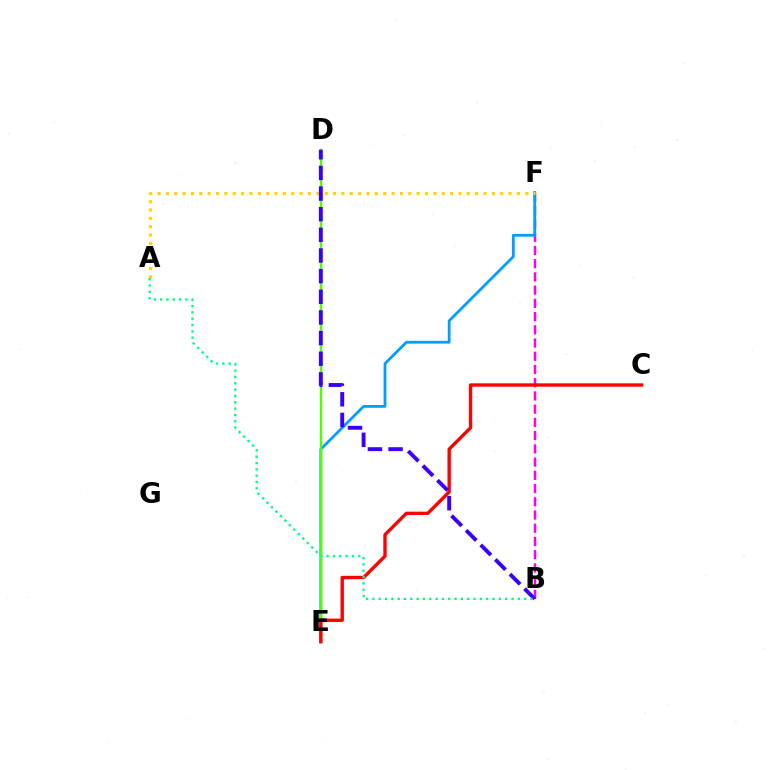{('B', 'F'): [{'color': '#ff00ed', 'line_style': 'dashed', 'thickness': 1.8}], ('E', 'F'): [{'color': '#009eff', 'line_style': 'solid', 'thickness': 2.01}], ('D', 'E'): [{'color': '#4fff00', 'line_style': 'solid', 'thickness': 1.73}], ('A', 'F'): [{'color': '#ffd500', 'line_style': 'dotted', 'thickness': 2.27}], ('C', 'E'): [{'color': '#ff0000', 'line_style': 'solid', 'thickness': 2.41}], ('B', 'D'): [{'color': '#3700ff', 'line_style': 'dashed', 'thickness': 2.81}], ('A', 'B'): [{'color': '#00ff86', 'line_style': 'dotted', 'thickness': 1.72}]}